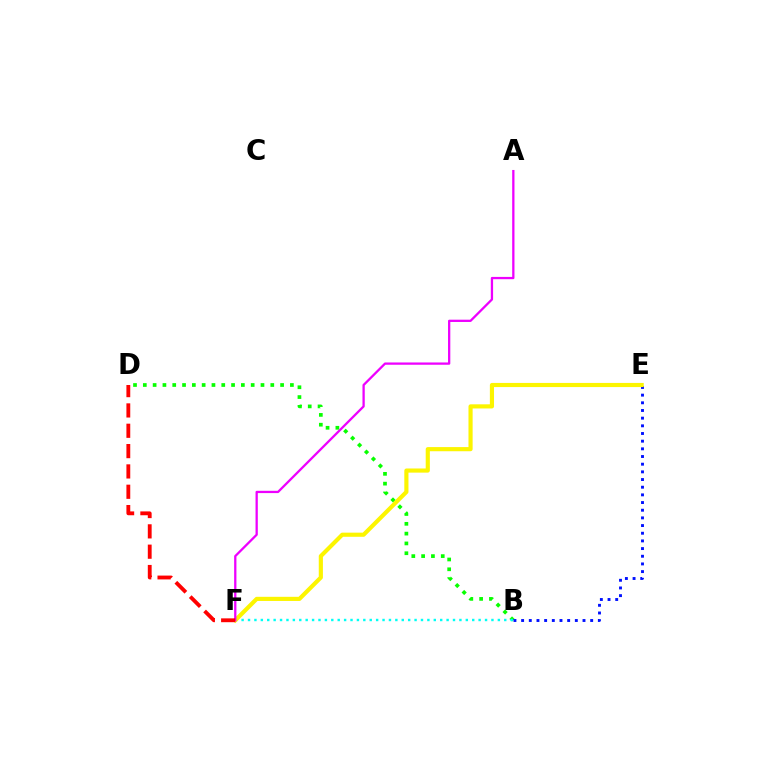{('B', 'D'): [{'color': '#08ff00', 'line_style': 'dotted', 'thickness': 2.66}], ('B', 'F'): [{'color': '#00fff6', 'line_style': 'dotted', 'thickness': 1.74}], ('B', 'E'): [{'color': '#0010ff', 'line_style': 'dotted', 'thickness': 2.08}], ('E', 'F'): [{'color': '#fcf500', 'line_style': 'solid', 'thickness': 2.98}], ('A', 'F'): [{'color': '#ee00ff', 'line_style': 'solid', 'thickness': 1.64}], ('D', 'F'): [{'color': '#ff0000', 'line_style': 'dashed', 'thickness': 2.76}]}